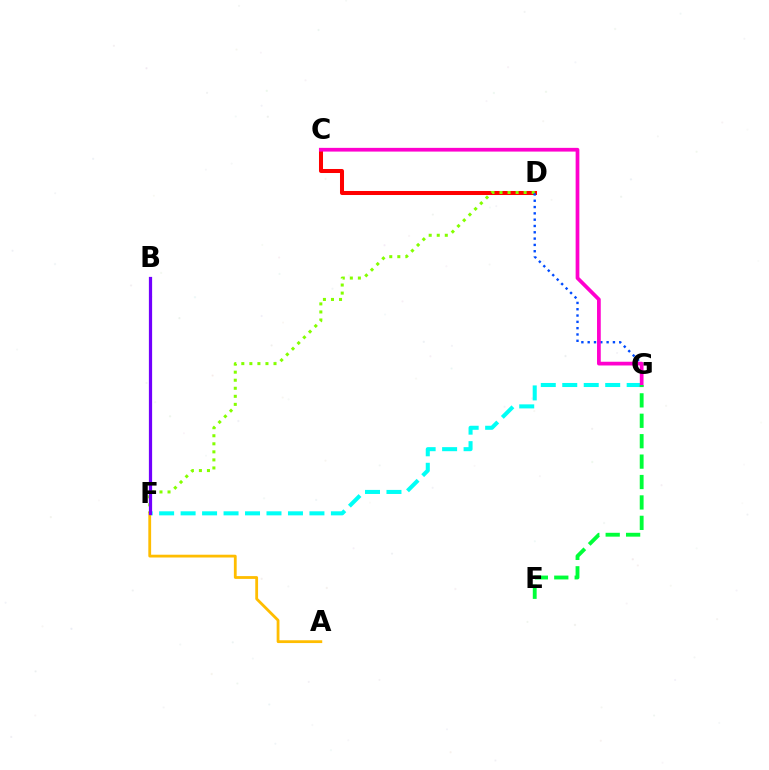{('F', 'G'): [{'color': '#00fff6', 'line_style': 'dashed', 'thickness': 2.92}], ('C', 'D'): [{'color': '#ff0000', 'line_style': 'solid', 'thickness': 2.9}], ('D', 'F'): [{'color': '#84ff00', 'line_style': 'dotted', 'thickness': 2.19}], ('A', 'F'): [{'color': '#ffbd00', 'line_style': 'solid', 'thickness': 2.01}], ('D', 'G'): [{'color': '#004bff', 'line_style': 'dotted', 'thickness': 1.71}], ('C', 'G'): [{'color': '#ff00cf', 'line_style': 'solid', 'thickness': 2.68}], ('E', 'G'): [{'color': '#00ff39', 'line_style': 'dashed', 'thickness': 2.77}], ('B', 'F'): [{'color': '#7200ff', 'line_style': 'solid', 'thickness': 2.32}]}